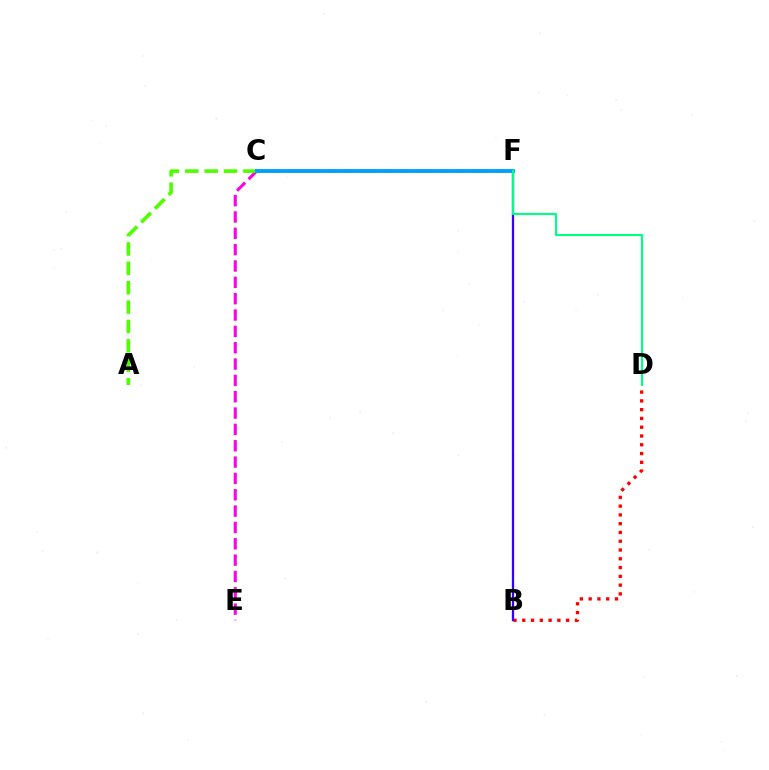{('C', 'F'): [{'color': '#ffd500', 'line_style': 'dashed', 'thickness': 1.91}, {'color': '#009eff', 'line_style': 'solid', 'thickness': 2.76}], ('C', 'E'): [{'color': '#ff00ed', 'line_style': 'dashed', 'thickness': 2.22}], ('B', 'D'): [{'color': '#ff0000', 'line_style': 'dotted', 'thickness': 2.38}], ('A', 'C'): [{'color': '#4fff00', 'line_style': 'dashed', 'thickness': 2.63}], ('B', 'F'): [{'color': '#3700ff', 'line_style': 'solid', 'thickness': 1.64}], ('D', 'F'): [{'color': '#00ff86', 'line_style': 'solid', 'thickness': 1.52}]}